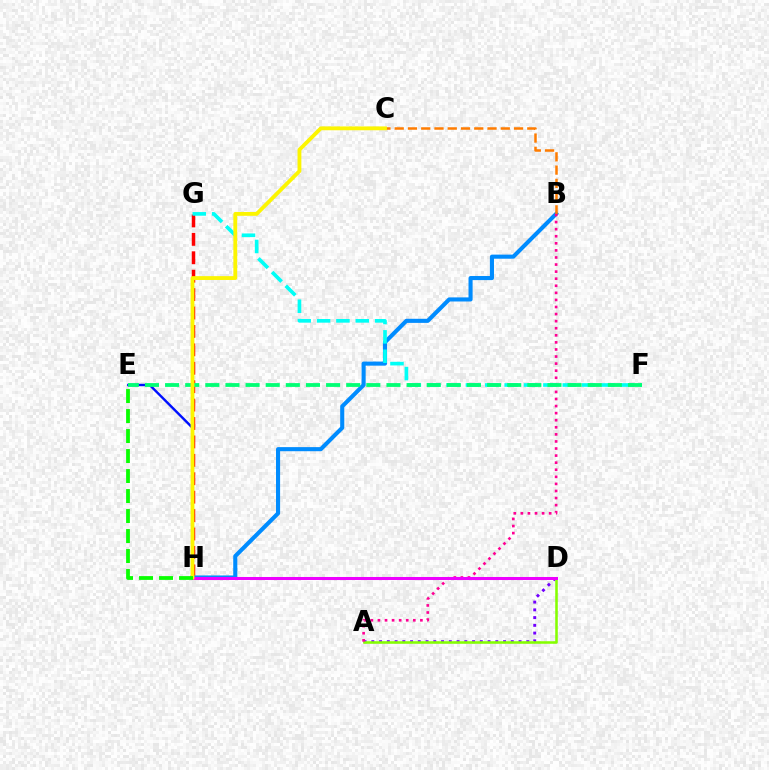{('A', 'D'): [{'color': '#7200ff', 'line_style': 'dotted', 'thickness': 2.11}, {'color': '#84ff00', 'line_style': 'solid', 'thickness': 1.84}], ('E', 'H'): [{'color': '#0010ff', 'line_style': 'solid', 'thickness': 1.75}, {'color': '#08ff00', 'line_style': 'dashed', 'thickness': 2.72}], ('G', 'H'): [{'color': '#ff0000', 'line_style': 'dashed', 'thickness': 2.5}], ('B', 'H'): [{'color': '#008cff', 'line_style': 'solid', 'thickness': 2.95}], ('B', 'C'): [{'color': '#ff7c00', 'line_style': 'dashed', 'thickness': 1.8}], ('A', 'B'): [{'color': '#ff0094', 'line_style': 'dotted', 'thickness': 1.92}], ('F', 'G'): [{'color': '#00fff6', 'line_style': 'dashed', 'thickness': 2.63}], ('E', 'F'): [{'color': '#00ff74', 'line_style': 'dashed', 'thickness': 2.73}], ('D', 'H'): [{'color': '#ee00ff', 'line_style': 'solid', 'thickness': 2.18}], ('C', 'H'): [{'color': '#fcf500', 'line_style': 'solid', 'thickness': 2.76}]}